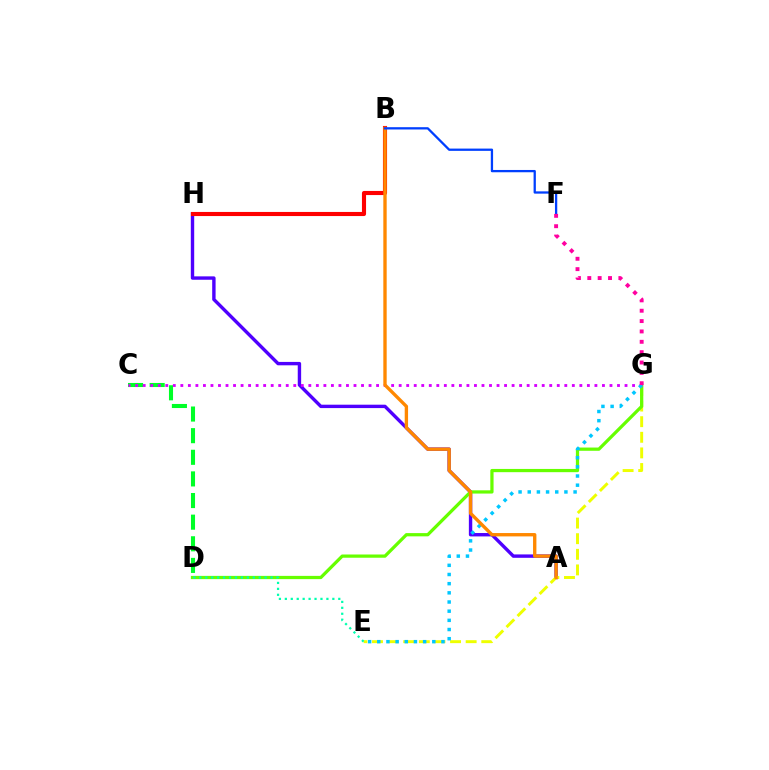{('C', 'D'): [{'color': '#00ff27', 'line_style': 'dashed', 'thickness': 2.94}], ('A', 'H'): [{'color': '#4f00ff', 'line_style': 'solid', 'thickness': 2.44}], ('E', 'G'): [{'color': '#eeff00', 'line_style': 'dashed', 'thickness': 2.12}, {'color': '#00c7ff', 'line_style': 'dotted', 'thickness': 2.49}], ('D', 'G'): [{'color': '#66ff00', 'line_style': 'solid', 'thickness': 2.33}], ('D', 'E'): [{'color': '#00ffaf', 'line_style': 'dotted', 'thickness': 1.61}], ('B', 'H'): [{'color': '#ff0000', 'line_style': 'solid', 'thickness': 2.96}], ('C', 'G'): [{'color': '#d600ff', 'line_style': 'dotted', 'thickness': 2.05}], ('A', 'B'): [{'color': '#ff8800', 'line_style': 'solid', 'thickness': 2.42}], ('B', 'F'): [{'color': '#003fff', 'line_style': 'solid', 'thickness': 1.64}], ('F', 'G'): [{'color': '#ff00a0', 'line_style': 'dotted', 'thickness': 2.81}]}